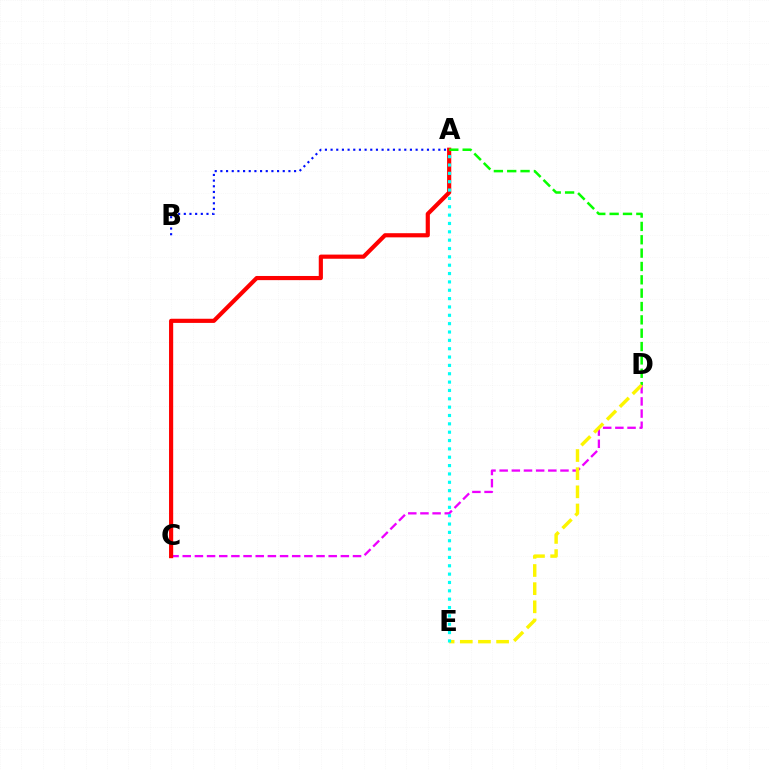{('C', 'D'): [{'color': '#ee00ff', 'line_style': 'dashed', 'thickness': 1.65}], ('A', 'C'): [{'color': '#ff0000', 'line_style': 'solid', 'thickness': 2.99}], ('A', 'D'): [{'color': '#08ff00', 'line_style': 'dashed', 'thickness': 1.81}], ('D', 'E'): [{'color': '#fcf500', 'line_style': 'dashed', 'thickness': 2.47}], ('A', 'E'): [{'color': '#00fff6', 'line_style': 'dotted', 'thickness': 2.27}], ('A', 'B'): [{'color': '#0010ff', 'line_style': 'dotted', 'thickness': 1.54}]}